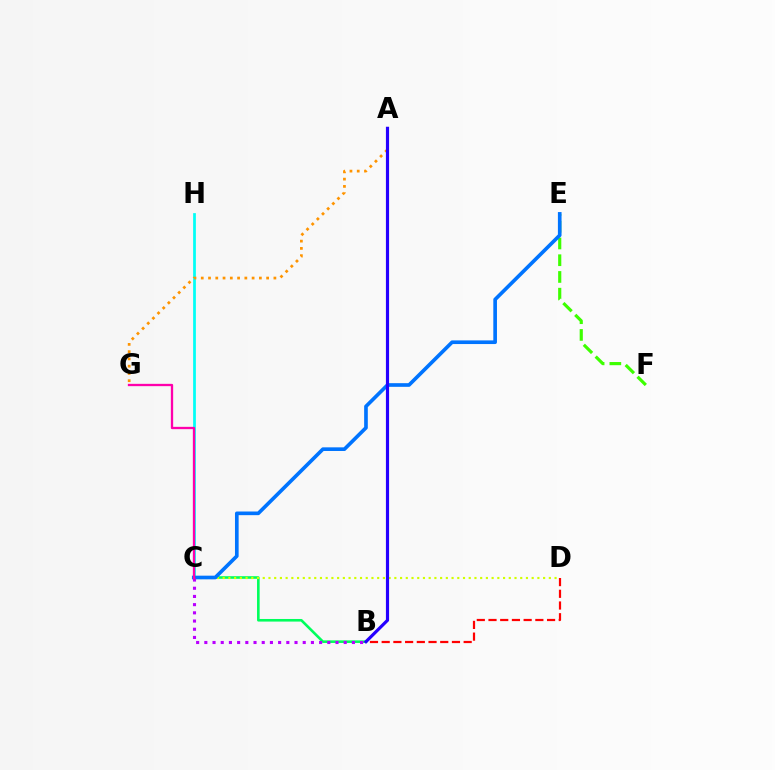{('E', 'F'): [{'color': '#3dff00', 'line_style': 'dashed', 'thickness': 2.27}], ('C', 'H'): [{'color': '#00fff6', 'line_style': 'solid', 'thickness': 1.97}], ('B', 'D'): [{'color': '#ff0000', 'line_style': 'dashed', 'thickness': 1.59}], ('B', 'C'): [{'color': '#00ff5c', 'line_style': 'solid', 'thickness': 1.88}, {'color': '#b900ff', 'line_style': 'dotted', 'thickness': 2.23}], ('C', 'D'): [{'color': '#d1ff00', 'line_style': 'dotted', 'thickness': 1.55}], ('C', 'E'): [{'color': '#0074ff', 'line_style': 'solid', 'thickness': 2.63}], ('A', 'G'): [{'color': '#ff9400', 'line_style': 'dotted', 'thickness': 1.97}], ('A', 'B'): [{'color': '#2500ff', 'line_style': 'solid', 'thickness': 2.28}], ('C', 'G'): [{'color': '#ff00ac', 'line_style': 'solid', 'thickness': 1.67}]}